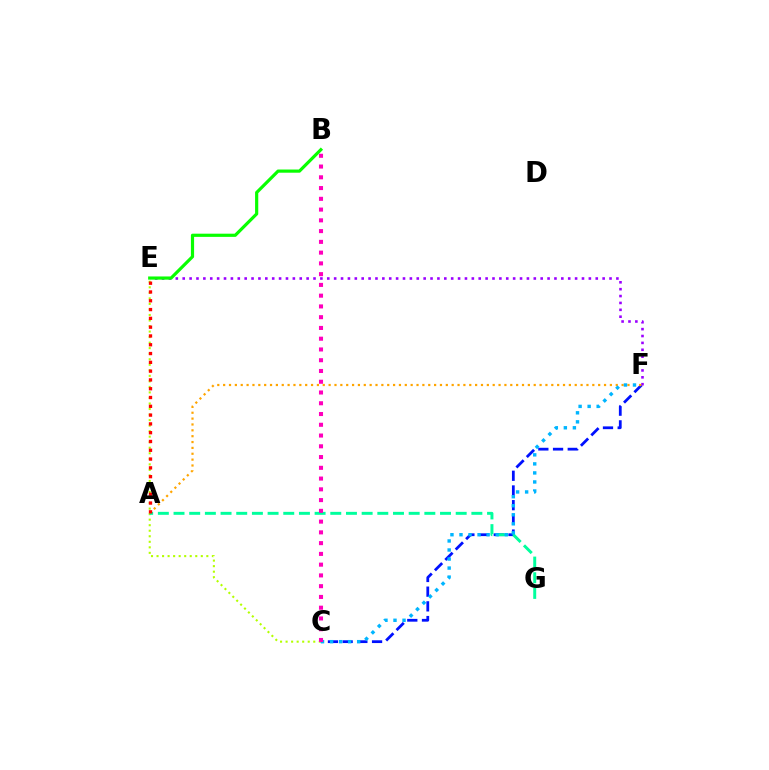{('C', 'E'): [{'color': '#b3ff00', 'line_style': 'dotted', 'thickness': 1.5}], ('C', 'F'): [{'color': '#0010ff', 'line_style': 'dashed', 'thickness': 2.0}, {'color': '#00b5ff', 'line_style': 'dotted', 'thickness': 2.45}], ('E', 'F'): [{'color': '#9b00ff', 'line_style': 'dotted', 'thickness': 1.87}], ('B', 'E'): [{'color': '#08ff00', 'line_style': 'solid', 'thickness': 2.29}], ('A', 'F'): [{'color': '#ffa500', 'line_style': 'dotted', 'thickness': 1.59}], ('A', 'G'): [{'color': '#00ff9d', 'line_style': 'dashed', 'thickness': 2.13}], ('B', 'C'): [{'color': '#ff00bd', 'line_style': 'dotted', 'thickness': 2.92}], ('A', 'E'): [{'color': '#ff0000', 'line_style': 'dotted', 'thickness': 2.39}]}